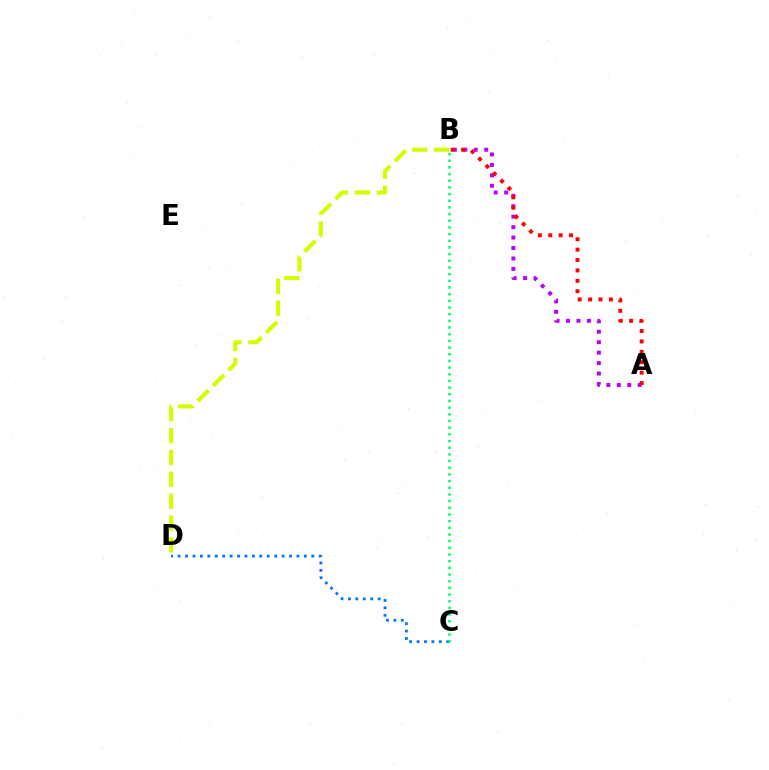{('C', 'D'): [{'color': '#0074ff', 'line_style': 'dotted', 'thickness': 2.02}], ('A', 'B'): [{'color': '#b900ff', 'line_style': 'dotted', 'thickness': 2.84}, {'color': '#ff0000', 'line_style': 'dotted', 'thickness': 2.83}], ('B', 'D'): [{'color': '#d1ff00', 'line_style': 'dashed', 'thickness': 2.97}], ('B', 'C'): [{'color': '#00ff5c', 'line_style': 'dotted', 'thickness': 1.81}]}